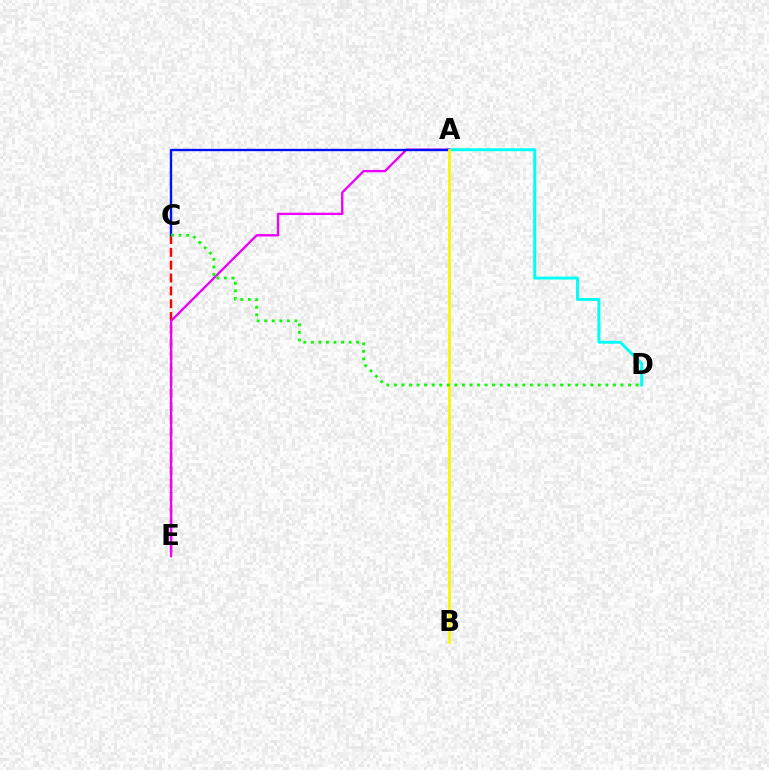{('C', 'E'): [{'color': '#ff0000', 'line_style': 'dashed', 'thickness': 1.75}], ('A', 'D'): [{'color': '#00fff6', 'line_style': 'solid', 'thickness': 2.12}], ('A', 'E'): [{'color': '#ee00ff', 'line_style': 'solid', 'thickness': 1.68}], ('A', 'C'): [{'color': '#0010ff', 'line_style': 'solid', 'thickness': 1.7}], ('A', 'B'): [{'color': '#fcf500', 'line_style': 'solid', 'thickness': 1.98}], ('C', 'D'): [{'color': '#08ff00', 'line_style': 'dotted', 'thickness': 2.05}]}